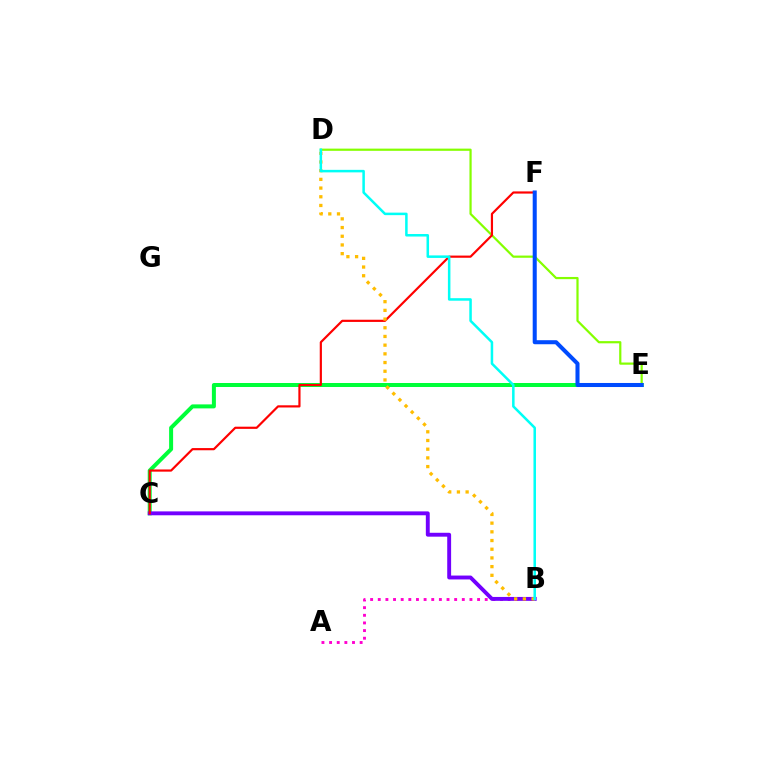{('A', 'B'): [{'color': '#ff00cf', 'line_style': 'dotted', 'thickness': 2.08}], ('C', 'E'): [{'color': '#00ff39', 'line_style': 'solid', 'thickness': 2.88}], ('B', 'C'): [{'color': '#7200ff', 'line_style': 'solid', 'thickness': 2.8}], ('D', 'E'): [{'color': '#84ff00', 'line_style': 'solid', 'thickness': 1.59}], ('C', 'F'): [{'color': '#ff0000', 'line_style': 'solid', 'thickness': 1.57}], ('B', 'D'): [{'color': '#ffbd00', 'line_style': 'dotted', 'thickness': 2.36}, {'color': '#00fff6', 'line_style': 'solid', 'thickness': 1.81}], ('E', 'F'): [{'color': '#004bff', 'line_style': 'solid', 'thickness': 2.91}]}